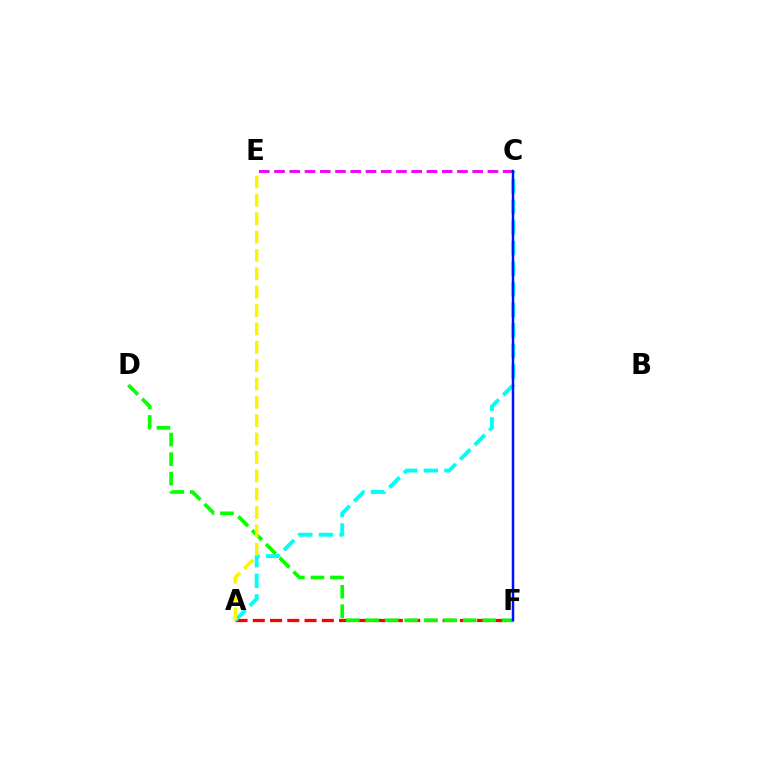{('A', 'F'): [{'color': '#ff0000', 'line_style': 'dashed', 'thickness': 2.34}], ('A', 'C'): [{'color': '#00fff6', 'line_style': 'dashed', 'thickness': 2.79}], ('C', 'E'): [{'color': '#ee00ff', 'line_style': 'dashed', 'thickness': 2.07}], ('D', 'F'): [{'color': '#08ff00', 'line_style': 'dashed', 'thickness': 2.65}], ('C', 'F'): [{'color': '#0010ff', 'line_style': 'solid', 'thickness': 1.78}], ('A', 'E'): [{'color': '#fcf500', 'line_style': 'dashed', 'thickness': 2.49}]}